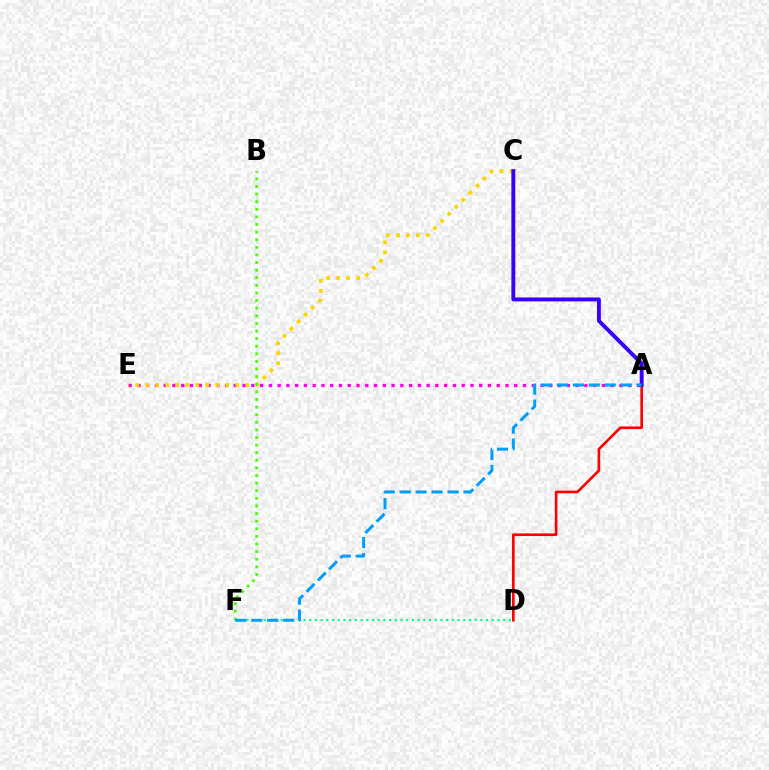{('A', 'E'): [{'color': '#ff00ed', 'line_style': 'dotted', 'thickness': 2.38}], ('C', 'E'): [{'color': '#ffd500', 'line_style': 'dotted', 'thickness': 2.72}], ('A', 'D'): [{'color': '#ff0000', 'line_style': 'solid', 'thickness': 1.9}], ('D', 'F'): [{'color': '#00ff86', 'line_style': 'dotted', 'thickness': 1.55}], ('B', 'F'): [{'color': '#4fff00', 'line_style': 'dotted', 'thickness': 2.07}], ('A', 'C'): [{'color': '#3700ff', 'line_style': 'solid', 'thickness': 2.82}], ('A', 'F'): [{'color': '#009eff', 'line_style': 'dashed', 'thickness': 2.17}]}